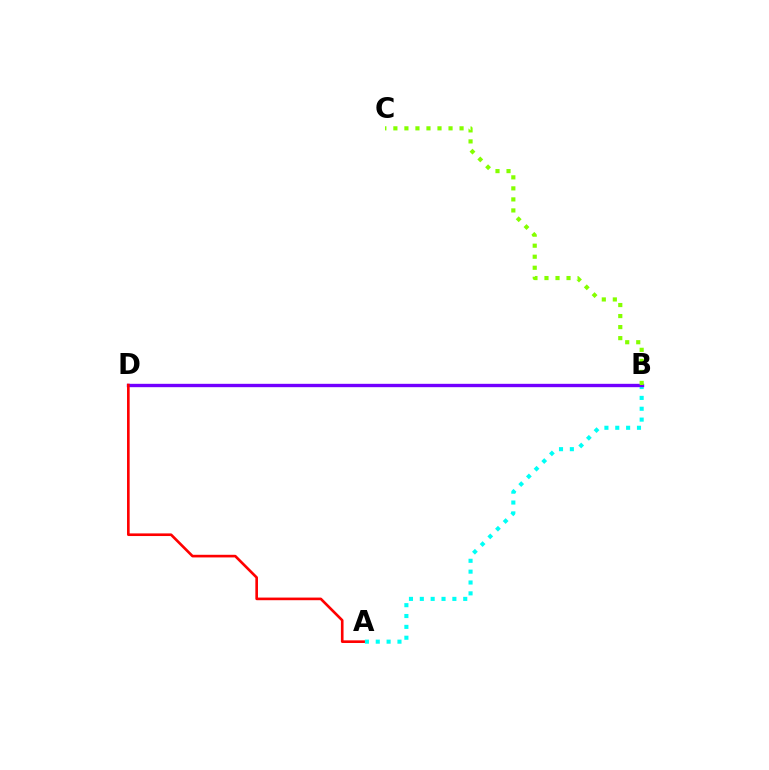{('A', 'B'): [{'color': '#00fff6', 'line_style': 'dotted', 'thickness': 2.95}], ('B', 'D'): [{'color': '#7200ff', 'line_style': 'solid', 'thickness': 2.42}], ('A', 'D'): [{'color': '#ff0000', 'line_style': 'solid', 'thickness': 1.9}], ('B', 'C'): [{'color': '#84ff00', 'line_style': 'dotted', 'thickness': 3.0}]}